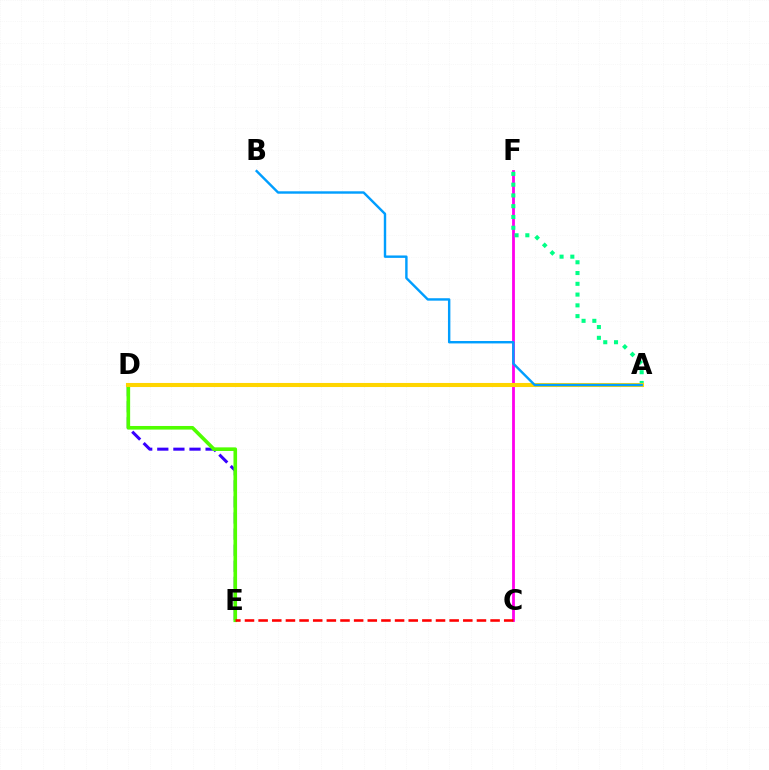{('C', 'F'): [{'color': '#ff00ed', 'line_style': 'solid', 'thickness': 2.02}], ('D', 'E'): [{'color': '#3700ff', 'line_style': 'dashed', 'thickness': 2.19}, {'color': '#4fff00', 'line_style': 'solid', 'thickness': 2.6}], ('A', 'F'): [{'color': '#00ff86', 'line_style': 'dotted', 'thickness': 2.93}], ('C', 'E'): [{'color': '#ff0000', 'line_style': 'dashed', 'thickness': 1.85}], ('A', 'D'): [{'color': '#ffd500', 'line_style': 'solid', 'thickness': 2.93}], ('A', 'B'): [{'color': '#009eff', 'line_style': 'solid', 'thickness': 1.74}]}